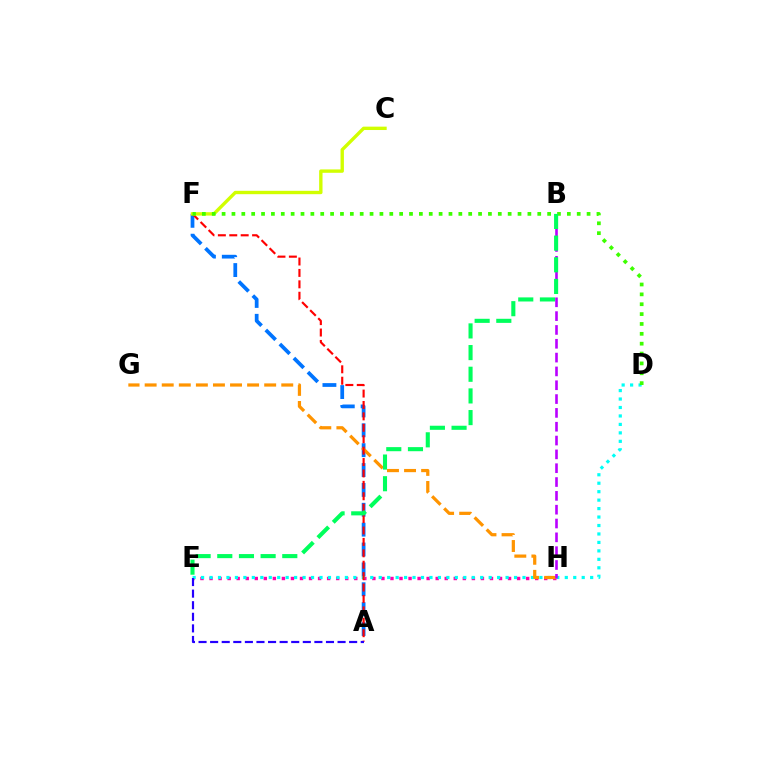{('A', 'F'): [{'color': '#0074ff', 'line_style': 'dashed', 'thickness': 2.7}, {'color': '#ff0000', 'line_style': 'dashed', 'thickness': 1.55}], ('E', 'H'): [{'color': '#ff00ac', 'line_style': 'dotted', 'thickness': 2.46}], ('D', 'E'): [{'color': '#00fff6', 'line_style': 'dotted', 'thickness': 2.3}], ('G', 'H'): [{'color': '#ff9400', 'line_style': 'dashed', 'thickness': 2.32}], ('B', 'H'): [{'color': '#b900ff', 'line_style': 'dashed', 'thickness': 1.88}], ('C', 'F'): [{'color': '#d1ff00', 'line_style': 'solid', 'thickness': 2.43}], ('D', 'F'): [{'color': '#3dff00', 'line_style': 'dotted', 'thickness': 2.68}], ('B', 'E'): [{'color': '#00ff5c', 'line_style': 'dashed', 'thickness': 2.94}], ('A', 'E'): [{'color': '#2500ff', 'line_style': 'dashed', 'thickness': 1.57}]}